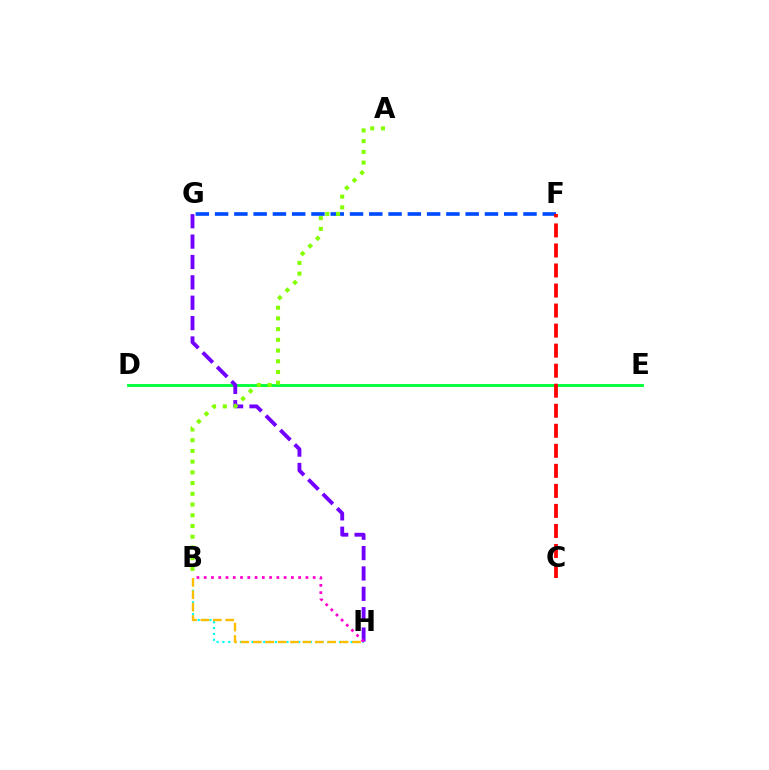{('B', 'H'): [{'color': '#00fff6', 'line_style': 'dotted', 'thickness': 1.58}, {'color': '#ffbd00', 'line_style': 'dashed', 'thickness': 1.68}, {'color': '#ff00cf', 'line_style': 'dotted', 'thickness': 1.97}], ('F', 'G'): [{'color': '#004bff', 'line_style': 'dashed', 'thickness': 2.62}], ('D', 'E'): [{'color': '#00ff39', 'line_style': 'solid', 'thickness': 2.04}], ('C', 'F'): [{'color': '#ff0000', 'line_style': 'dashed', 'thickness': 2.72}], ('G', 'H'): [{'color': '#7200ff', 'line_style': 'dashed', 'thickness': 2.77}], ('A', 'B'): [{'color': '#84ff00', 'line_style': 'dotted', 'thickness': 2.91}]}